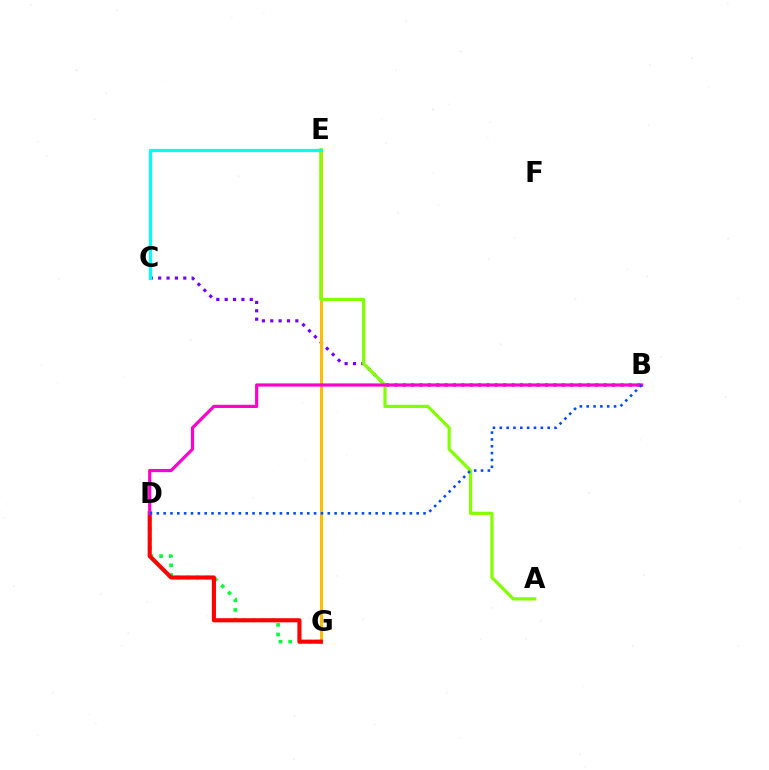{('B', 'C'): [{'color': '#7200ff', 'line_style': 'dotted', 'thickness': 2.27}], ('D', 'G'): [{'color': '#00ff39', 'line_style': 'dotted', 'thickness': 2.61}, {'color': '#ff0000', 'line_style': 'solid', 'thickness': 2.96}], ('E', 'G'): [{'color': '#ffbd00', 'line_style': 'solid', 'thickness': 2.2}], ('A', 'E'): [{'color': '#84ff00', 'line_style': 'solid', 'thickness': 2.31}], ('C', 'E'): [{'color': '#00fff6', 'line_style': 'solid', 'thickness': 2.33}], ('B', 'D'): [{'color': '#ff00cf', 'line_style': 'solid', 'thickness': 2.3}, {'color': '#004bff', 'line_style': 'dotted', 'thickness': 1.86}]}